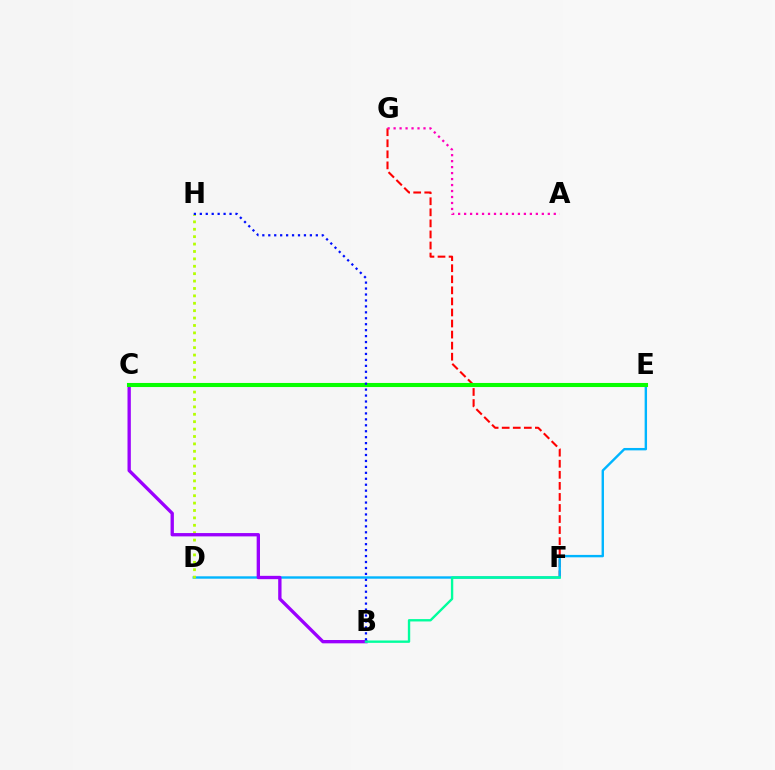{('C', 'E'): [{'color': '#ffa500', 'line_style': 'solid', 'thickness': 1.85}, {'color': '#08ff00', 'line_style': 'solid', 'thickness': 2.93}], ('F', 'G'): [{'color': '#ff0000', 'line_style': 'dashed', 'thickness': 1.5}], ('D', 'E'): [{'color': '#00b5ff', 'line_style': 'solid', 'thickness': 1.73}], ('D', 'H'): [{'color': '#b3ff00', 'line_style': 'dotted', 'thickness': 2.01}], ('B', 'C'): [{'color': '#9b00ff', 'line_style': 'solid', 'thickness': 2.4}], ('B', 'H'): [{'color': '#0010ff', 'line_style': 'dotted', 'thickness': 1.62}], ('A', 'G'): [{'color': '#ff00bd', 'line_style': 'dotted', 'thickness': 1.62}], ('B', 'F'): [{'color': '#00ff9d', 'line_style': 'solid', 'thickness': 1.7}]}